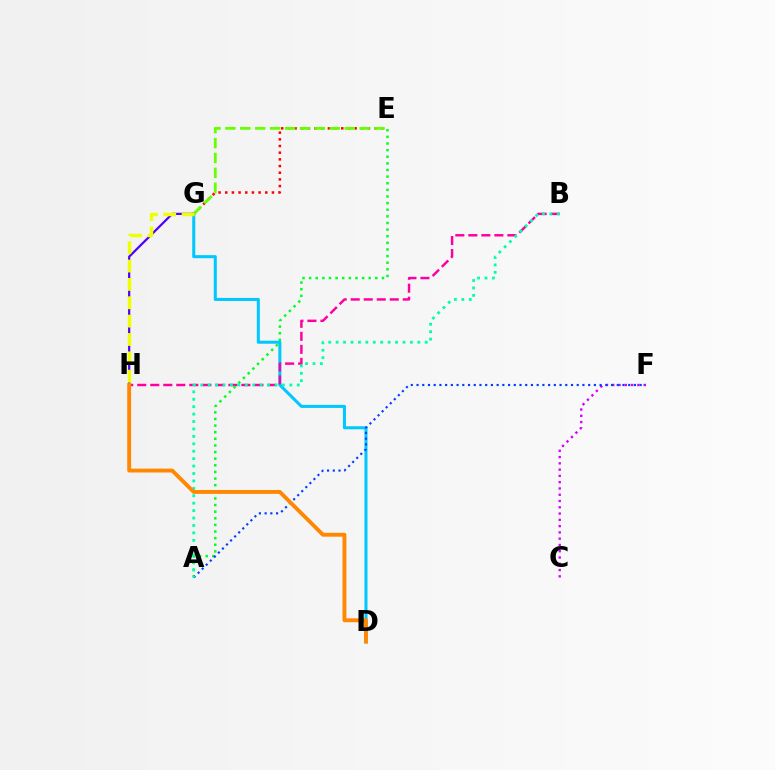{('G', 'H'): [{'color': '#4f00ff', 'line_style': 'solid', 'thickness': 1.6}, {'color': '#eeff00', 'line_style': 'dashed', 'thickness': 2.49}], ('C', 'F'): [{'color': '#d600ff', 'line_style': 'dotted', 'thickness': 1.71}], ('D', 'G'): [{'color': '#00c7ff', 'line_style': 'solid', 'thickness': 2.19}], ('E', 'G'): [{'color': '#ff0000', 'line_style': 'dotted', 'thickness': 1.81}, {'color': '#66ff00', 'line_style': 'dashed', 'thickness': 2.03}], ('B', 'H'): [{'color': '#ff00a0', 'line_style': 'dashed', 'thickness': 1.77}], ('A', 'E'): [{'color': '#00ff27', 'line_style': 'dotted', 'thickness': 1.8}], ('A', 'F'): [{'color': '#003fff', 'line_style': 'dotted', 'thickness': 1.55}], ('A', 'B'): [{'color': '#00ffaf', 'line_style': 'dotted', 'thickness': 2.02}], ('D', 'H'): [{'color': '#ff8800', 'line_style': 'solid', 'thickness': 2.79}]}